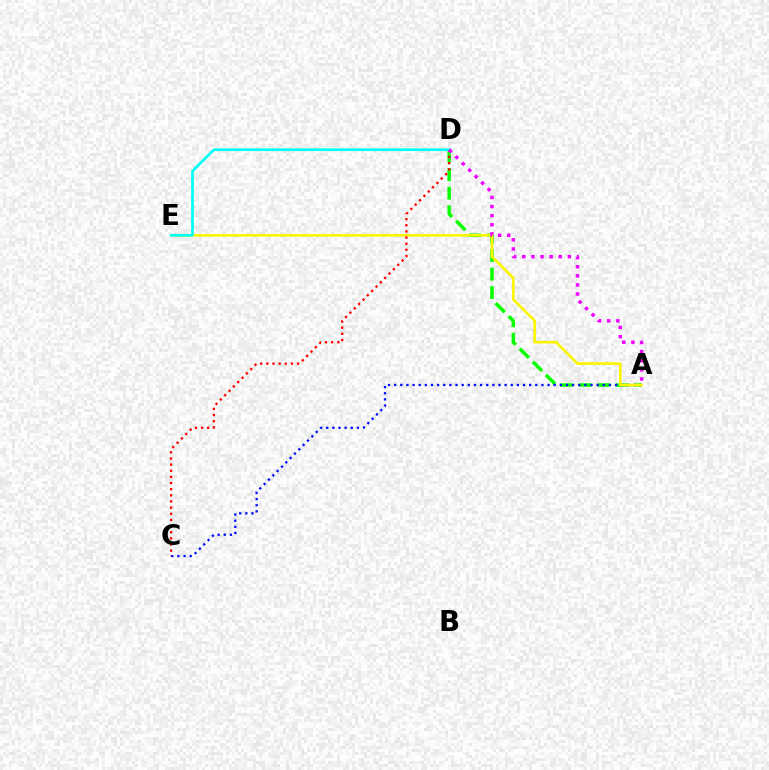{('A', 'D'): [{'color': '#08ff00', 'line_style': 'dashed', 'thickness': 2.52}, {'color': '#ee00ff', 'line_style': 'dotted', 'thickness': 2.47}], ('A', 'C'): [{'color': '#0010ff', 'line_style': 'dotted', 'thickness': 1.67}], ('A', 'E'): [{'color': '#fcf500', 'line_style': 'solid', 'thickness': 1.91}], ('C', 'D'): [{'color': '#ff0000', 'line_style': 'dotted', 'thickness': 1.67}], ('D', 'E'): [{'color': '#00fff6', 'line_style': 'solid', 'thickness': 1.92}]}